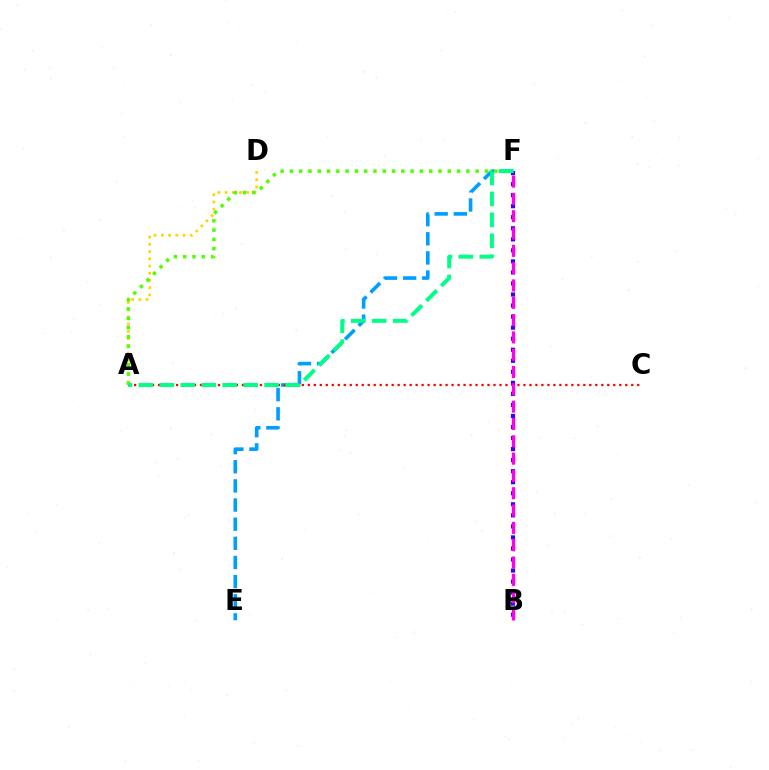{('B', 'F'): [{'color': '#3700ff', 'line_style': 'dotted', 'thickness': 3.0}, {'color': '#ff00ed', 'line_style': 'dashed', 'thickness': 2.35}], ('A', 'D'): [{'color': '#ffd500', 'line_style': 'dotted', 'thickness': 1.96}], ('E', 'F'): [{'color': '#009eff', 'line_style': 'dashed', 'thickness': 2.6}], ('A', 'C'): [{'color': '#ff0000', 'line_style': 'dotted', 'thickness': 1.63}], ('A', 'F'): [{'color': '#4fff00', 'line_style': 'dotted', 'thickness': 2.52}, {'color': '#00ff86', 'line_style': 'dashed', 'thickness': 2.85}]}